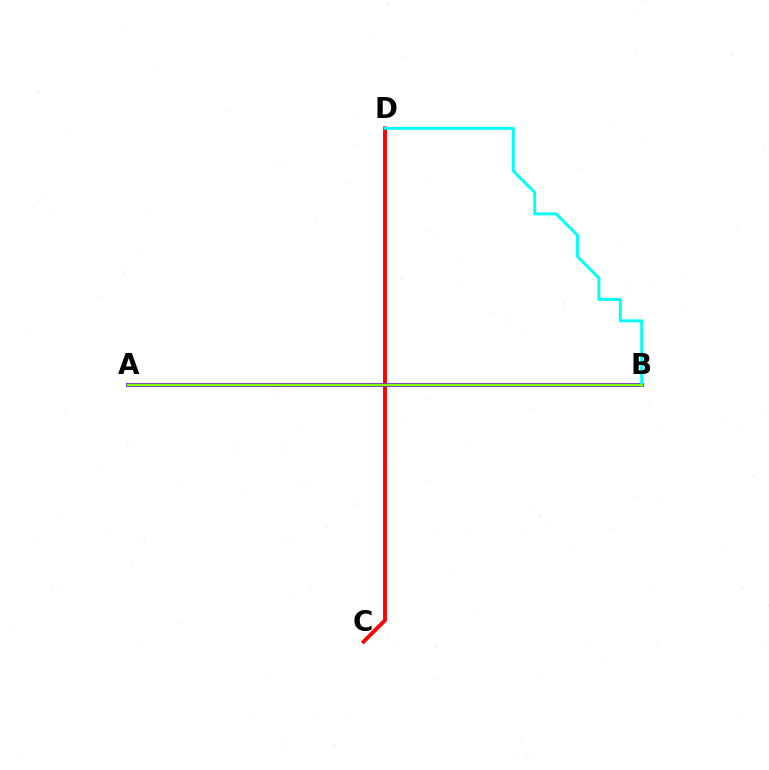{('C', 'D'): [{'color': '#ff0000', 'line_style': 'solid', 'thickness': 2.8}], ('A', 'B'): [{'color': '#7200ff', 'line_style': 'solid', 'thickness': 2.79}, {'color': '#84ff00', 'line_style': 'solid', 'thickness': 1.8}], ('B', 'D'): [{'color': '#00fff6', 'line_style': 'solid', 'thickness': 2.09}]}